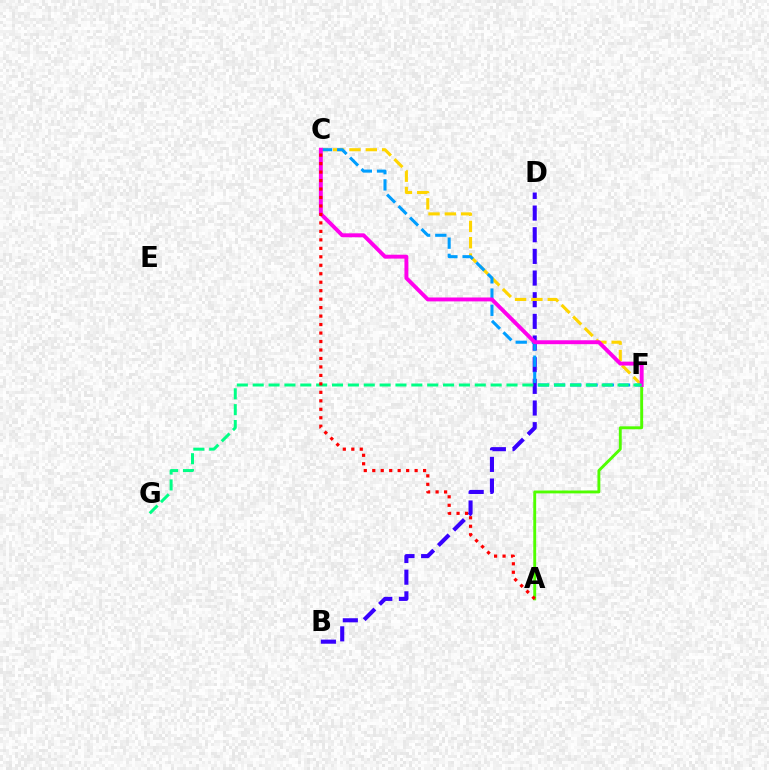{('B', 'D'): [{'color': '#3700ff', 'line_style': 'dashed', 'thickness': 2.94}], ('A', 'F'): [{'color': '#4fff00', 'line_style': 'solid', 'thickness': 2.07}], ('C', 'F'): [{'color': '#ffd500', 'line_style': 'dashed', 'thickness': 2.22}, {'color': '#009eff', 'line_style': 'dashed', 'thickness': 2.2}, {'color': '#ff00ed', 'line_style': 'solid', 'thickness': 2.81}], ('F', 'G'): [{'color': '#00ff86', 'line_style': 'dashed', 'thickness': 2.15}], ('A', 'C'): [{'color': '#ff0000', 'line_style': 'dotted', 'thickness': 2.3}]}